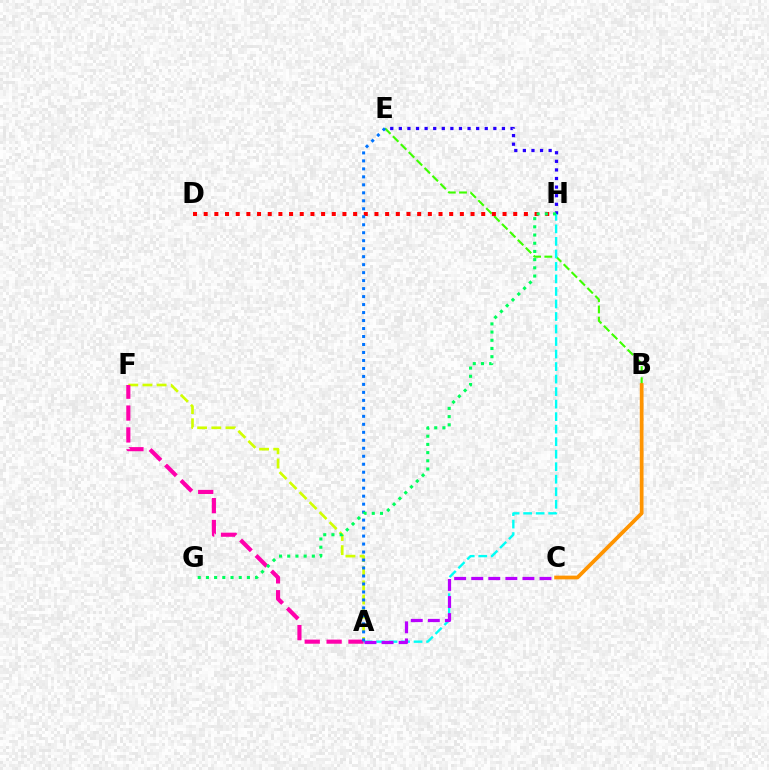{('B', 'E'): [{'color': '#3dff00', 'line_style': 'dashed', 'thickness': 1.52}], ('A', 'F'): [{'color': '#d1ff00', 'line_style': 'dashed', 'thickness': 1.92}, {'color': '#ff00ac', 'line_style': 'dashed', 'thickness': 2.97}], ('B', 'C'): [{'color': '#ff9400', 'line_style': 'solid', 'thickness': 2.69}], ('E', 'H'): [{'color': '#2500ff', 'line_style': 'dotted', 'thickness': 2.33}], ('D', 'H'): [{'color': '#ff0000', 'line_style': 'dotted', 'thickness': 2.9}], ('A', 'H'): [{'color': '#00fff6', 'line_style': 'dashed', 'thickness': 1.7}], ('A', 'C'): [{'color': '#b900ff', 'line_style': 'dashed', 'thickness': 2.32}], ('A', 'E'): [{'color': '#0074ff', 'line_style': 'dotted', 'thickness': 2.17}], ('G', 'H'): [{'color': '#00ff5c', 'line_style': 'dotted', 'thickness': 2.23}]}